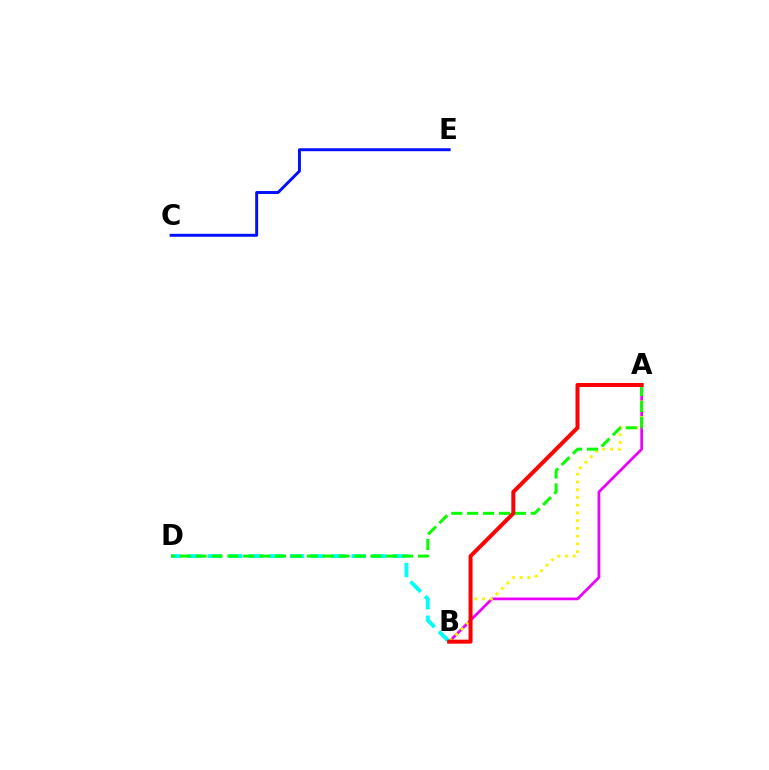{('A', 'B'): [{'color': '#ee00ff', 'line_style': 'solid', 'thickness': 1.98}, {'color': '#fcf500', 'line_style': 'dotted', 'thickness': 2.1}, {'color': '#ff0000', 'line_style': 'solid', 'thickness': 2.87}], ('C', 'E'): [{'color': '#0010ff', 'line_style': 'solid', 'thickness': 2.12}], ('B', 'D'): [{'color': '#00fff6', 'line_style': 'dashed', 'thickness': 2.79}], ('A', 'D'): [{'color': '#08ff00', 'line_style': 'dashed', 'thickness': 2.16}]}